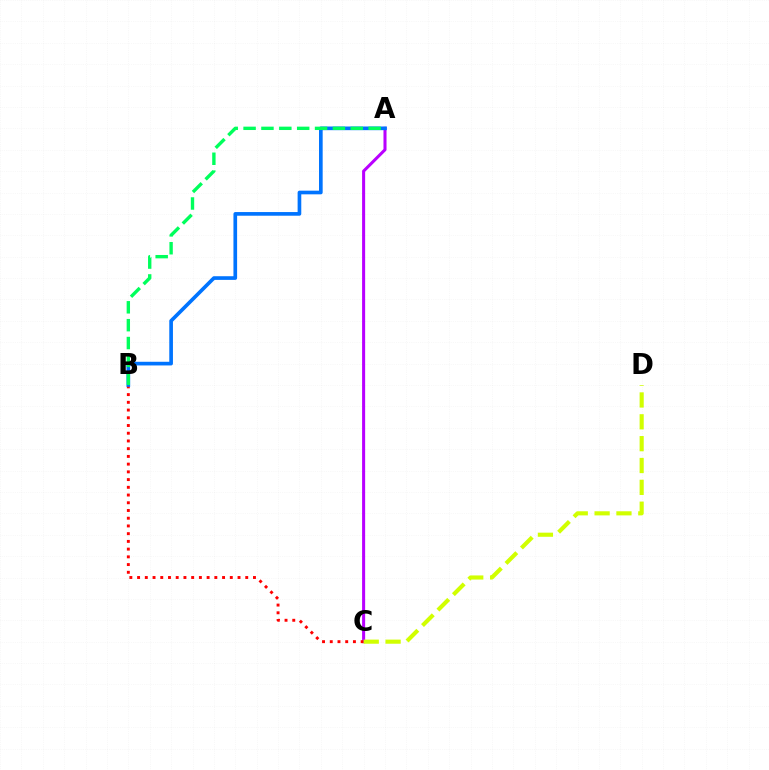{('A', 'C'): [{'color': '#b900ff', 'line_style': 'solid', 'thickness': 2.19}], ('B', 'C'): [{'color': '#ff0000', 'line_style': 'dotted', 'thickness': 2.1}], ('C', 'D'): [{'color': '#d1ff00', 'line_style': 'dashed', 'thickness': 2.97}], ('A', 'B'): [{'color': '#0074ff', 'line_style': 'solid', 'thickness': 2.64}, {'color': '#00ff5c', 'line_style': 'dashed', 'thickness': 2.43}]}